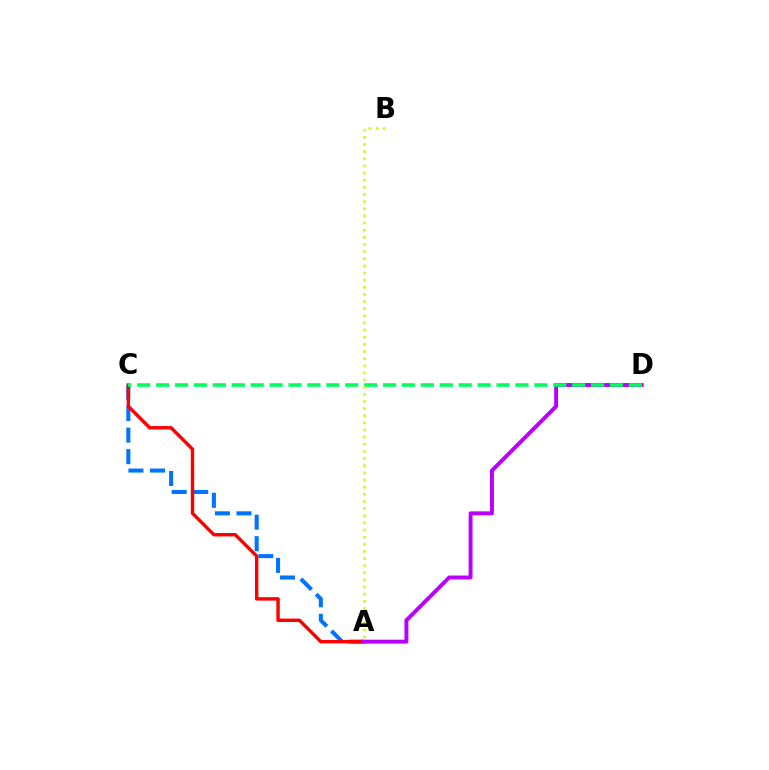{('A', 'C'): [{'color': '#0074ff', 'line_style': 'dashed', 'thickness': 2.93}, {'color': '#ff0000', 'line_style': 'solid', 'thickness': 2.46}], ('A', 'D'): [{'color': '#b900ff', 'line_style': 'solid', 'thickness': 2.83}], ('C', 'D'): [{'color': '#00ff5c', 'line_style': 'dashed', 'thickness': 2.57}], ('A', 'B'): [{'color': '#d1ff00', 'line_style': 'dotted', 'thickness': 1.94}]}